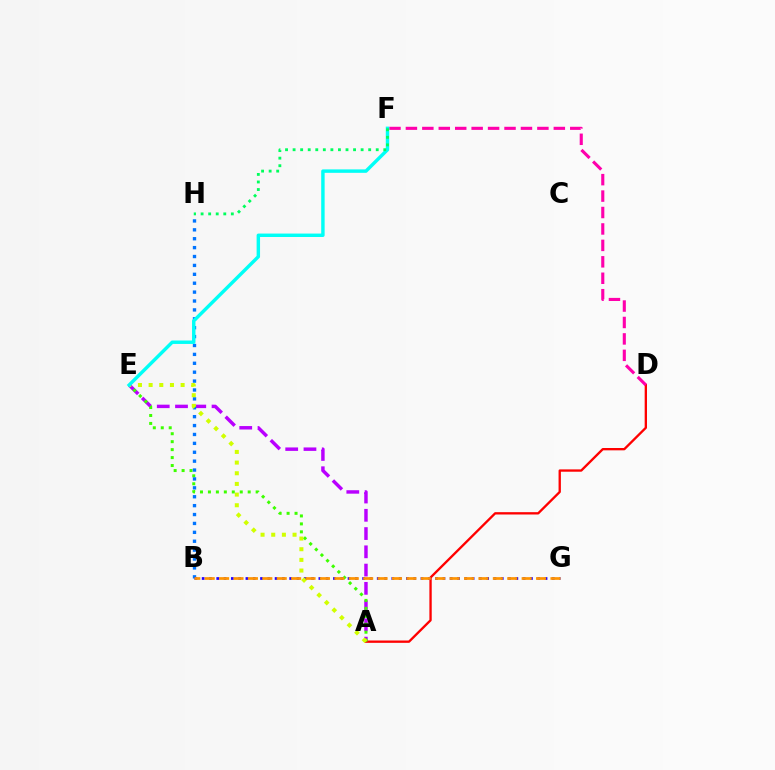{('A', 'E'): [{'color': '#b900ff', 'line_style': 'dashed', 'thickness': 2.48}, {'color': '#3dff00', 'line_style': 'dotted', 'thickness': 2.16}, {'color': '#d1ff00', 'line_style': 'dotted', 'thickness': 2.9}], ('A', 'D'): [{'color': '#ff0000', 'line_style': 'solid', 'thickness': 1.68}], ('B', 'H'): [{'color': '#0074ff', 'line_style': 'dotted', 'thickness': 2.42}], ('B', 'G'): [{'color': '#2500ff', 'line_style': 'dotted', 'thickness': 1.98}, {'color': '#ff9400', 'line_style': 'dashed', 'thickness': 1.96}], ('D', 'F'): [{'color': '#ff00ac', 'line_style': 'dashed', 'thickness': 2.23}], ('E', 'F'): [{'color': '#00fff6', 'line_style': 'solid', 'thickness': 2.47}], ('F', 'H'): [{'color': '#00ff5c', 'line_style': 'dotted', 'thickness': 2.05}]}